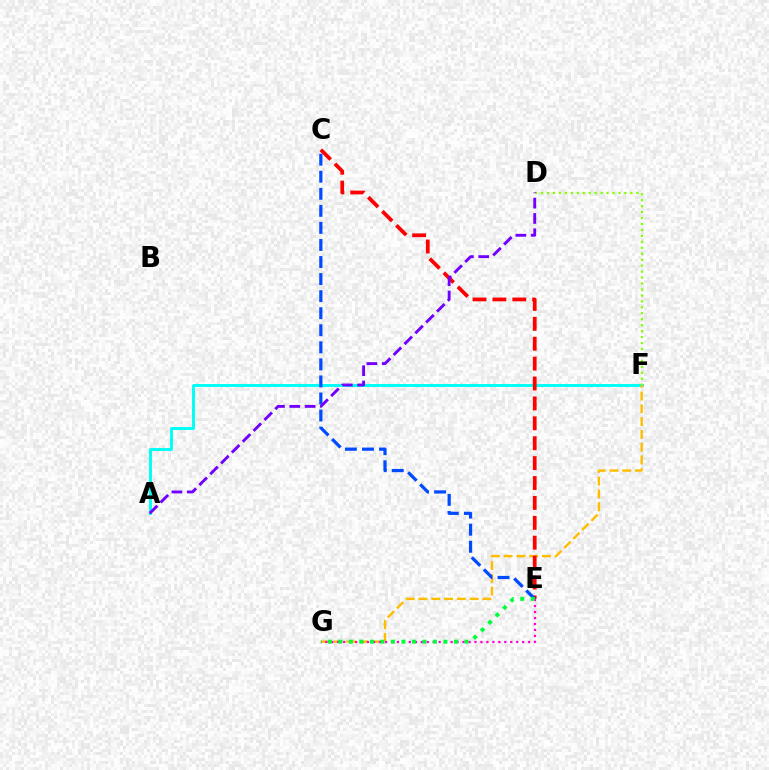{('A', 'F'): [{'color': '#00fff6', 'line_style': 'solid', 'thickness': 2.11}], ('F', 'G'): [{'color': '#ffbd00', 'line_style': 'dashed', 'thickness': 1.74}], ('C', 'E'): [{'color': '#ff0000', 'line_style': 'dashed', 'thickness': 2.7}, {'color': '#004bff', 'line_style': 'dashed', 'thickness': 2.32}], ('E', 'G'): [{'color': '#ff00cf', 'line_style': 'dotted', 'thickness': 1.62}, {'color': '#00ff39', 'line_style': 'dotted', 'thickness': 2.85}], ('D', 'F'): [{'color': '#84ff00', 'line_style': 'dotted', 'thickness': 1.62}], ('A', 'D'): [{'color': '#7200ff', 'line_style': 'dashed', 'thickness': 2.08}]}